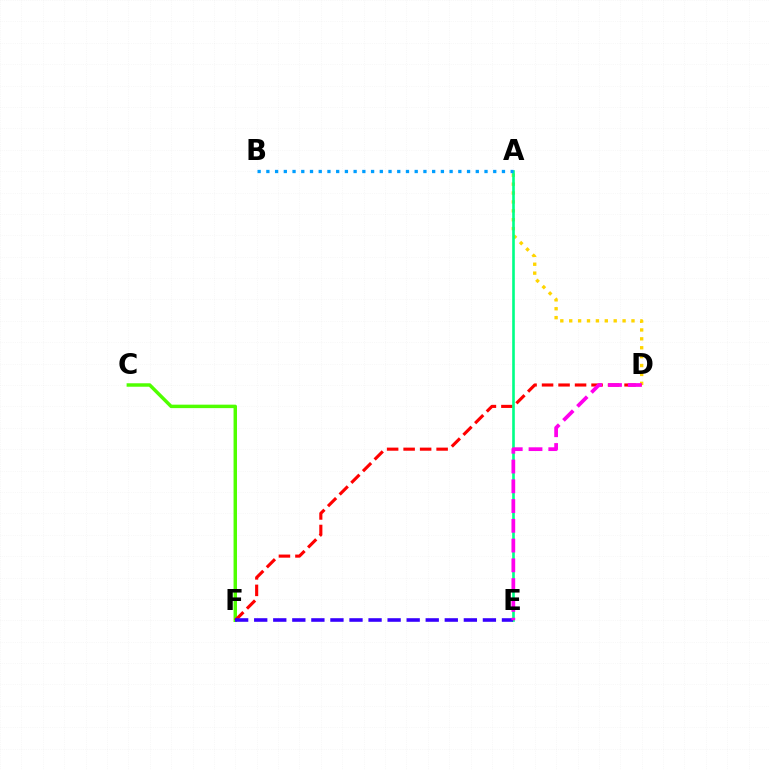{('A', 'D'): [{'color': '#ffd500', 'line_style': 'dotted', 'thickness': 2.42}], ('C', 'F'): [{'color': '#4fff00', 'line_style': 'solid', 'thickness': 2.49}], ('D', 'F'): [{'color': '#ff0000', 'line_style': 'dashed', 'thickness': 2.24}], ('A', 'E'): [{'color': '#00ff86', 'line_style': 'solid', 'thickness': 1.9}], ('E', 'F'): [{'color': '#3700ff', 'line_style': 'dashed', 'thickness': 2.59}], ('A', 'B'): [{'color': '#009eff', 'line_style': 'dotted', 'thickness': 2.37}], ('D', 'E'): [{'color': '#ff00ed', 'line_style': 'dashed', 'thickness': 2.69}]}